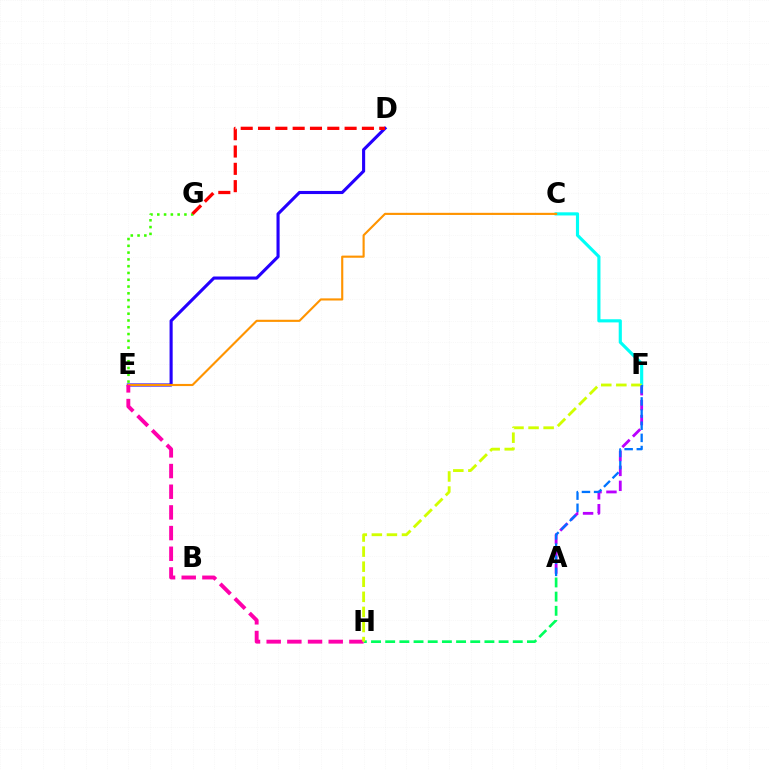{('C', 'F'): [{'color': '#00fff6', 'line_style': 'solid', 'thickness': 2.27}], ('E', 'G'): [{'color': '#3dff00', 'line_style': 'dotted', 'thickness': 1.84}], ('A', 'F'): [{'color': '#b900ff', 'line_style': 'dashed', 'thickness': 2.03}, {'color': '#0074ff', 'line_style': 'dashed', 'thickness': 1.65}], ('D', 'E'): [{'color': '#2500ff', 'line_style': 'solid', 'thickness': 2.24}], ('A', 'H'): [{'color': '#00ff5c', 'line_style': 'dashed', 'thickness': 1.93}], ('C', 'E'): [{'color': '#ff9400', 'line_style': 'solid', 'thickness': 1.54}], ('E', 'H'): [{'color': '#ff00ac', 'line_style': 'dashed', 'thickness': 2.81}], ('F', 'H'): [{'color': '#d1ff00', 'line_style': 'dashed', 'thickness': 2.05}], ('D', 'G'): [{'color': '#ff0000', 'line_style': 'dashed', 'thickness': 2.35}]}